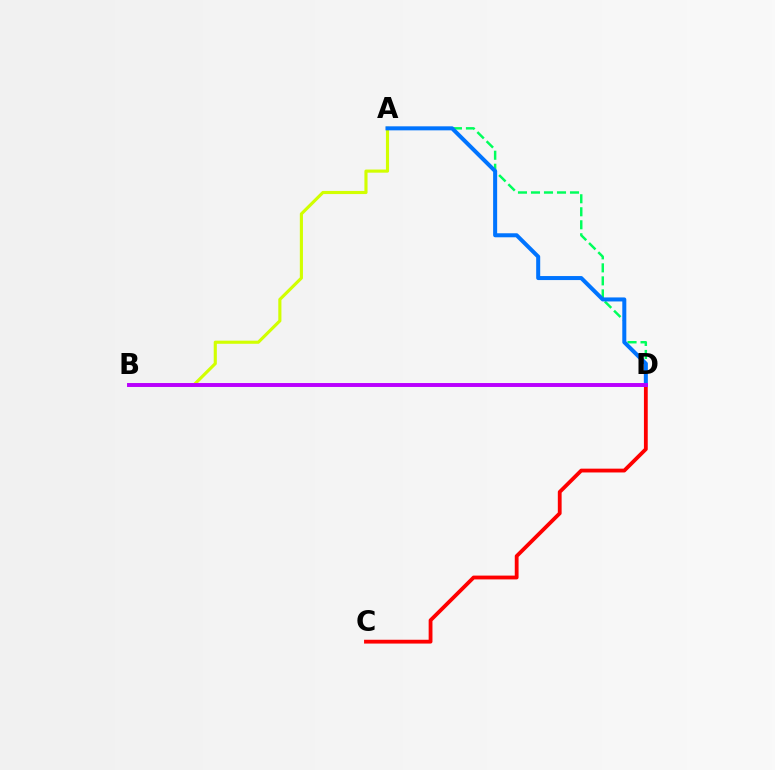{('A', 'B'): [{'color': '#d1ff00', 'line_style': 'solid', 'thickness': 2.25}], ('C', 'D'): [{'color': '#ff0000', 'line_style': 'solid', 'thickness': 2.74}], ('A', 'D'): [{'color': '#00ff5c', 'line_style': 'dashed', 'thickness': 1.77}, {'color': '#0074ff', 'line_style': 'solid', 'thickness': 2.89}], ('B', 'D'): [{'color': '#b900ff', 'line_style': 'solid', 'thickness': 2.83}]}